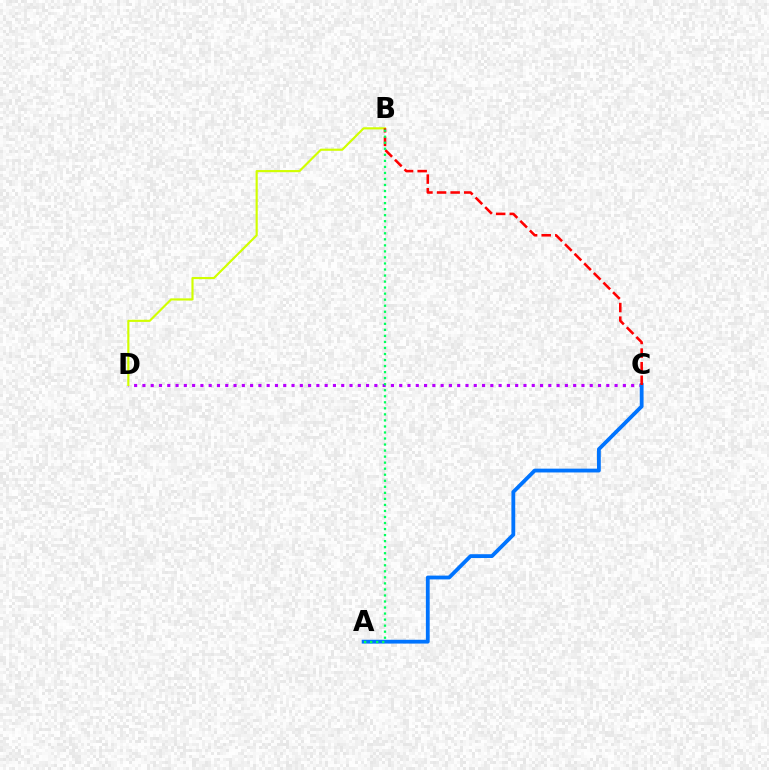{('C', 'D'): [{'color': '#b900ff', 'line_style': 'dotted', 'thickness': 2.25}], ('A', 'C'): [{'color': '#0074ff', 'line_style': 'solid', 'thickness': 2.74}], ('B', 'D'): [{'color': '#d1ff00', 'line_style': 'solid', 'thickness': 1.55}], ('B', 'C'): [{'color': '#ff0000', 'line_style': 'dashed', 'thickness': 1.85}], ('A', 'B'): [{'color': '#00ff5c', 'line_style': 'dotted', 'thickness': 1.64}]}